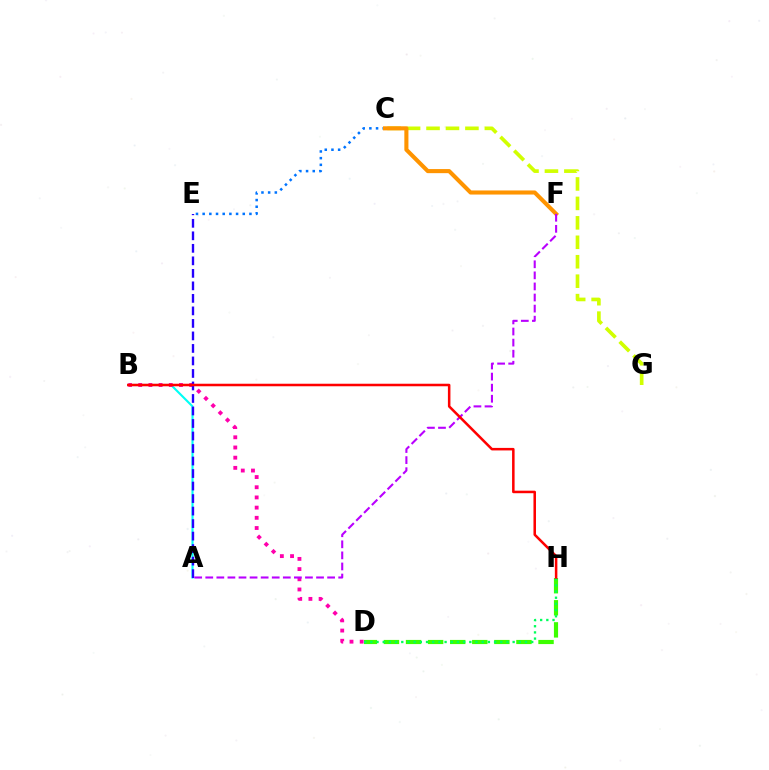{('A', 'B'): [{'color': '#00fff6', 'line_style': 'solid', 'thickness': 1.53}], ('C', 'E'): [{'color': '#0074ff', 'line_style': 'dotted', 'thickness': 1.82}], ('D', 'H'): [{'color': '#3dff00', 'line_style': 'dashed', 'thickness': 3.0}, {'color': '#00ff5c', 'line_style': 'dotted', 'thickness': 1.68}], ('C', 'G'): [{'color': '#d1ff00', 'line_style': 'dashed', 'thickness': 2.64}], ('C', 'F'): [{'color': '#ff9400', 'line_style': 'solid', 'thickness': 2.94}], ('B', 'D'): [{'color': '#ff00ac', 'line_style': 'dotted', 'thickness': 2.77}], ('A', 'F'): [{'color': '#b900ff', 'line_style': 'dashed', 'thickness': 1.5}], ('A', 'E'): [{'color': '#2500ff', 'line_style': 'dashed', 'thickness': 1.7}], ('B', 'H'): [{'color': '#ff0000', 'line_style': 'solid', 'thickness': 1.82}]}